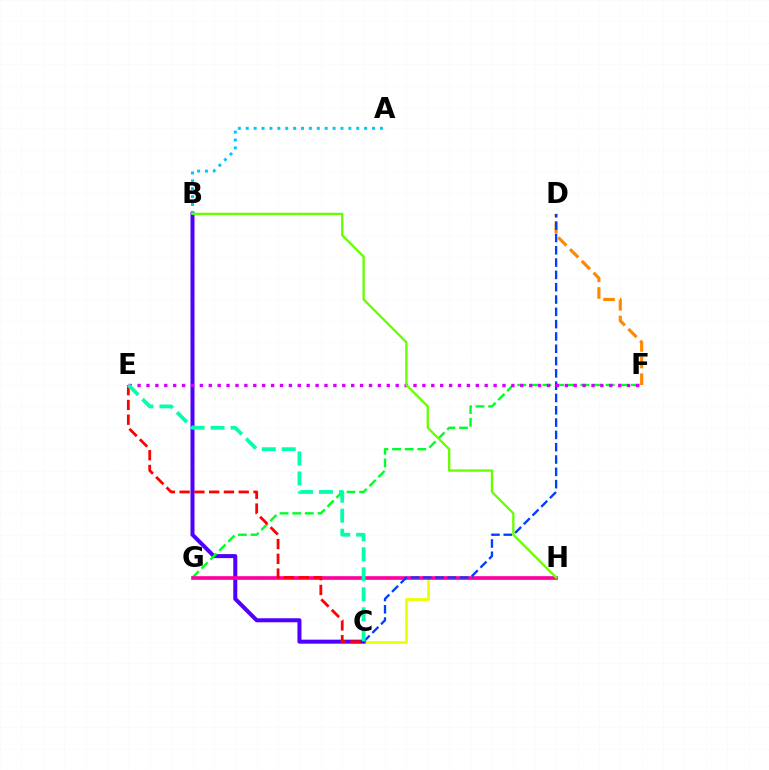{('C', 'H'): [{'color': '#eeff00', 'line_style': 'solid', 'thickness': 2.01}], ('B', 'C'): [{'color': '#4f00ff', 'line_style': 'solid', 'thickness': 2.89}], ('D', 'F'): [{'color': '#ff8800', 'line_style': 'dashed', 'thickness': 2.26}], ('F', 'G'): [{'color': '#00ff27', 'line_style': 'dashed', 'thickness': 1.72}], ('G', 'H'): [{'color': '#ff00a0', 'line_style': 'solid', 'thickness': 2.64}], ('A', 'B'): [{'color': '#00c7ff', 'line_style': 'dotted', 'thickness': 2.14}], ('C', 'D'): [{'color': '#003fff', 'line_style': 'dashed', 'thickness': 1.67}], ('E', 'F'): [{'color': '#d600ff', 'line_style': 'dotted', 'thickness': 2.42}], ('C', 'E'): [{'color': '#ff0000', 'line_style': 'dashed', 'thickness': 2.01}, {'color': '#00ffaf', 'line_style': 'dashed', 'thickness': 2.72}], ('B', 'H'): [{'color': '#66ff00', 'line_style': 'solid', 'thickness': 1.67}]}